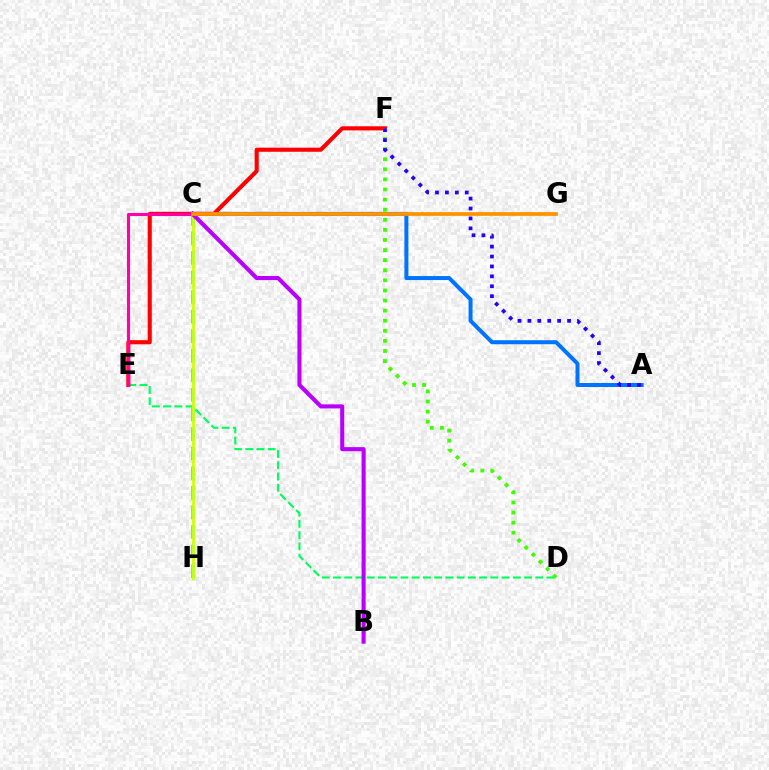{('C', 'H'): [{'color': '#00fff6', 'line_style': 'dashed', 'thickness': 2.66}, {'color': '#d1ff00', 'line_style': 'solid', 'thickness': 2.0}], ('D', 'E'): [{'color': '#00ff5c', 'line_style': 'dashed', 'thickness': 1.53}], ('A', 'C'): [{'color': '#0074ff', 'line_style': 'solid', 'thickness': 2.88}], ('E', 'F'): [{'color': '#ff0000', 'line_style': 'solid', 'thickness': 2.95}], ('C', 'E'): [{'color': '#ff00ac', 'line_style': 'solid', 'thickness': 2.21}], ('D', 'F'): [{'color': '#3dff00', 'line_style': 'dotted', 'thickness': 2.74}], ('B', 'C'): [{'color': '#b900ff', 'line_style': 'solid', 'thickness': 2.93}], ('A', 'F'): [{'color': '#2500ff', 'line_style': 'dotted', 'thickness': 2.69}], ('C', 'G'): [{'color': '#ff9400', 'line_style': 'solid', 'thickness': 2.7}]}